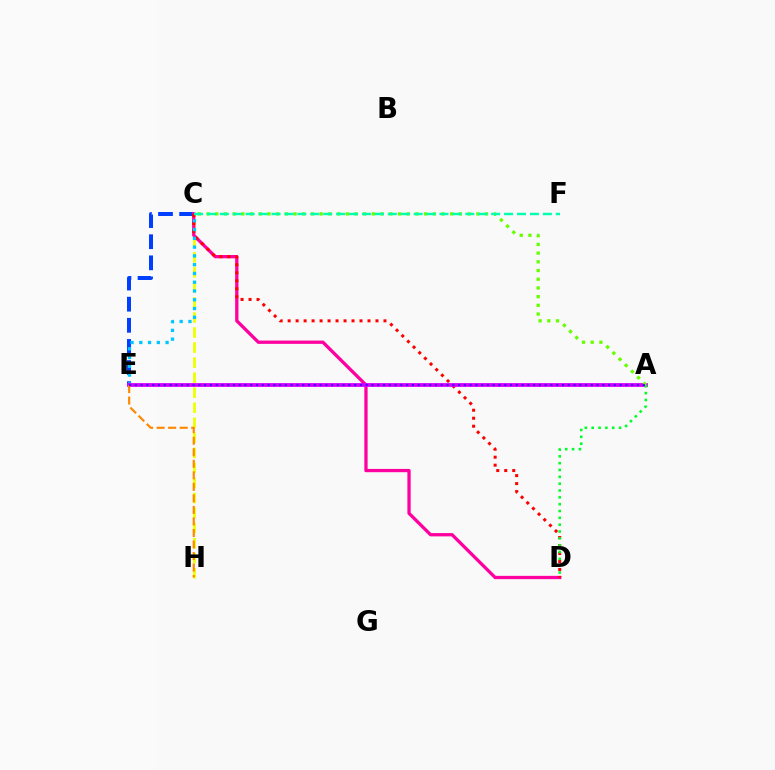{('C', 'E'): [{'color': '#003fff', 'line_style': 'dashed', 'thickness': 2.87}, {'color': '#00c7ff', 'line_style': 'dotted', 'thickness': 2.38}], ('C', 'H'): [{'color': '#eeff00', 'line_style': 'dashed', 'thickness': 2.04}], ('C', 'D'): [{'color': '#ff00a0', 'line_style': 'solid', 'thickness': 2.36}, {'color': '#ff0000', 'line_style': 'dotted', 'thickness': 2.17}], ('A', 'E'): [{'color': '#d600ff', 'line_style': 'solid', 'thickness': 2.73}, {'color': '#4f00ff', 'line_style': 'dotted', 'thickness': 1.57}], ('A', 'C'): [{'color': '#66ff00', 'line_style': 'dotted', 'thickness': 2.36}], ('A', 'D'): [{'color': '#00ff27', 'line_style': 'dotted', 'thickness': 1.86}], ('C', 'F'): [{'color': '#00ffaf', 'line_style': 'dashed', 'thickness': 1.76}], ('E', 'H'): [{'color': '#ff8800', 'line_style': 'dashed', 'thickness': 1.57}]}